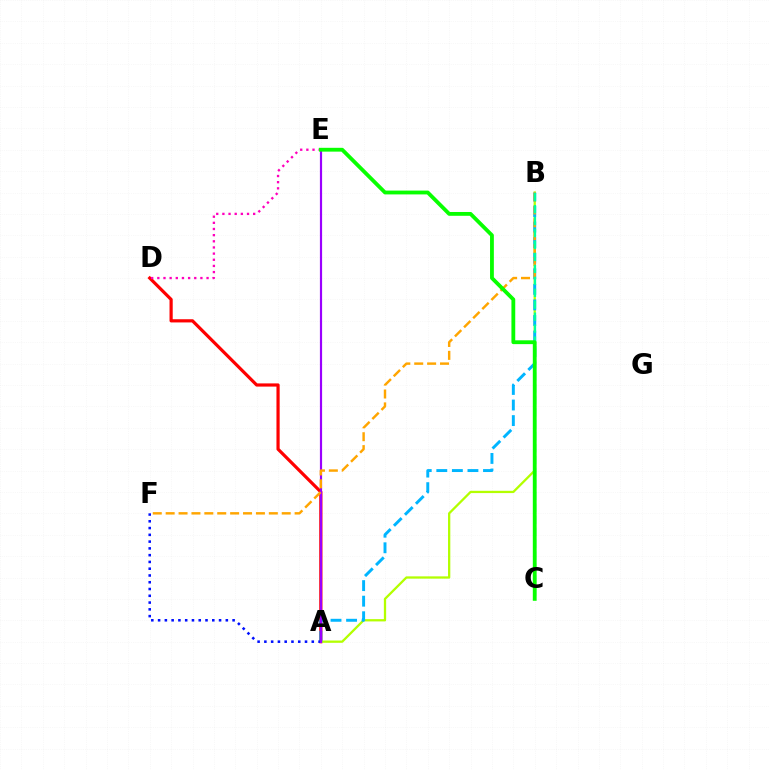{('A', 'D'): [{'color': '#ff0000', 'line_style': 'solid', 'thickness': 2.3}], ('A', 'B'): [{'color': '#b3ff00', 'line_style': 'solid', 'thickness': 1.64}, {'color': '#00b5ff', 'line_style': 'dashed', 'thickness': 2.11}], ('D', 'E'): [{'color': '#ff00bd', 'line_style': 'dotted', 'thickness': 1.67}], ('A', 'F'): [{'color': '#0010ff', 'line_style': 'dotted', 'thickness': 1.84}], ('A', 'E'): [{'color': '#9b00ff', 'line_style': 'solid', 'thickness': 1.58}], ('B', 'F'): [{'color': '#ffa500', 'line_style': 'dashed', 'thickness': 1.75}], ('B', 'C'): [{'color': '#00ff9d', 'line_style': 'dashed', 'thickness': 1.62}], ('C', 'E'): [{'color': '#08ff00', 'line_style': 'solid', 'thickness': 2.75}]}